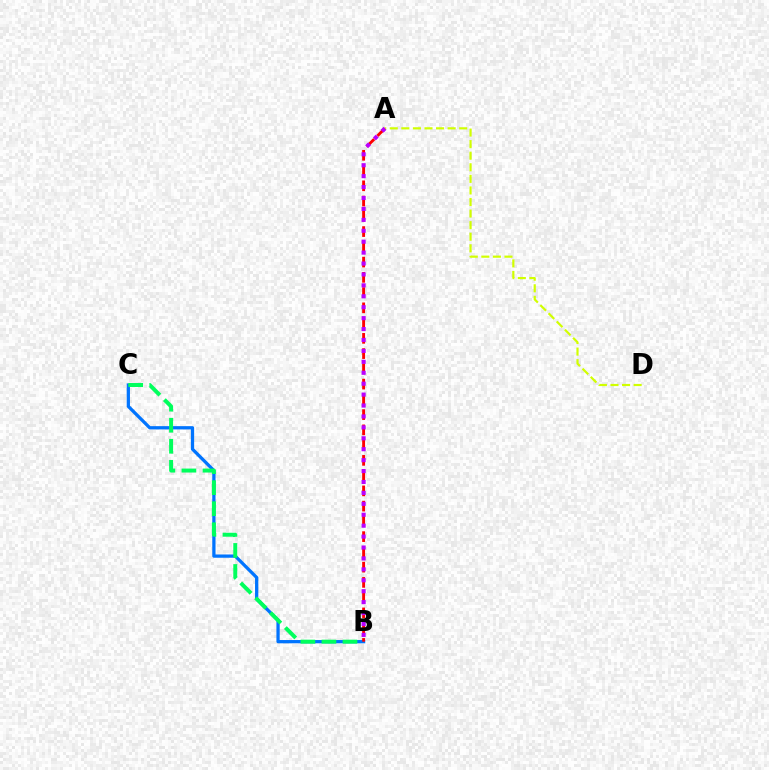{('B', 'C'): [{'color': '#0074ff', 'line_style': 'solid', 'thickness': 2.35}, {'color': '#00ff5c', 'line_style': 'dashed', 'thickness': 2.86}], ('A', 'B'): [{'color': '#ff0000', 'line_style': 'dashed', 'thickness': 2.07}, {'color': '#b900ff', 'line_style': 'dotted', 'thickness': 2.97}], ('A', 'D'): [{'color': '#d1ff00', 'line_style': 'dashed', 'thickness': 1.57}]}